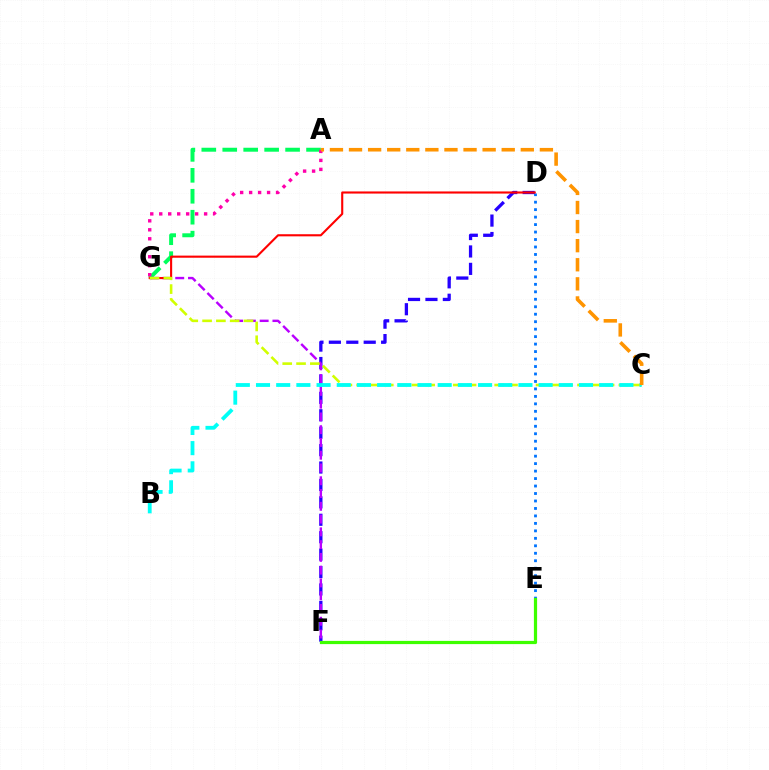{('D', 'E'): [{'color': '#0074ff', 'line_style': 'dotted', 'thickness': 2.03}], ('A', 'G'): [{'color': '#00ff5c', 'line_style': 'dashed', 'thickness': 2.85}, {'color': '#ff00ac', 'line_style': 'dotted', 'thickness': 2.44}], ('D', 'F'): [{'color': '#2500ff', 'line_style': 'dashed', 'thickness': 2.37}], ('F', 'G'): [{'color': '#b900ff', 'line_style': 'dashed', 'thickness': 1.73}], ('D', 'G'): [{'color': '#ff0000', 'line_style': 'solid', 'thickness': 1.52}], ('C', 'G'): [{'color': '#d1ff00', 'line_style': 'dashed', 'thickness': 1.87}], ('B', 'C'): [{'color': '#00fff6', 'line_style': 'dashed', 'thickness': 2.74}], ('A', 'C'): [{'color': '#ff9400', 'line_style': 'dashed', 'thickness': 2.59}], ('E', 'F'): [{'color': '#3dff00', 'line_style': 'solid', 'thickness': 2.31}]}